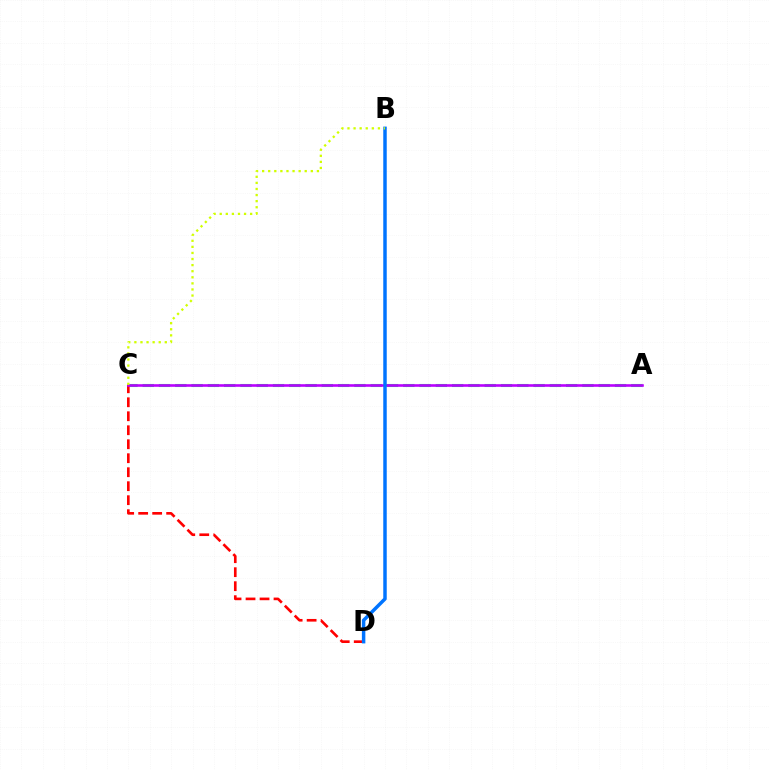{('A', 'C'): [{'color': '#00ff5c', 'line_style': 'dashed', 'thickness': 2.21}, {'color': '#b900ff', 'line_style': 'solid', 'thickness': 1.88}], ('C', 'D'): [{'color': '#ff0000', 'line_style': 'dashed', 'thickness': 1.9}], ('B', 'D'): [{'color': '#0074ff', 'line_style': 'solid', 'thickness': 2.5}], ('B', 'C'): [{'color': '#d1ff00', 'line_style': 'dotted', 'thickness': 1.65}]}